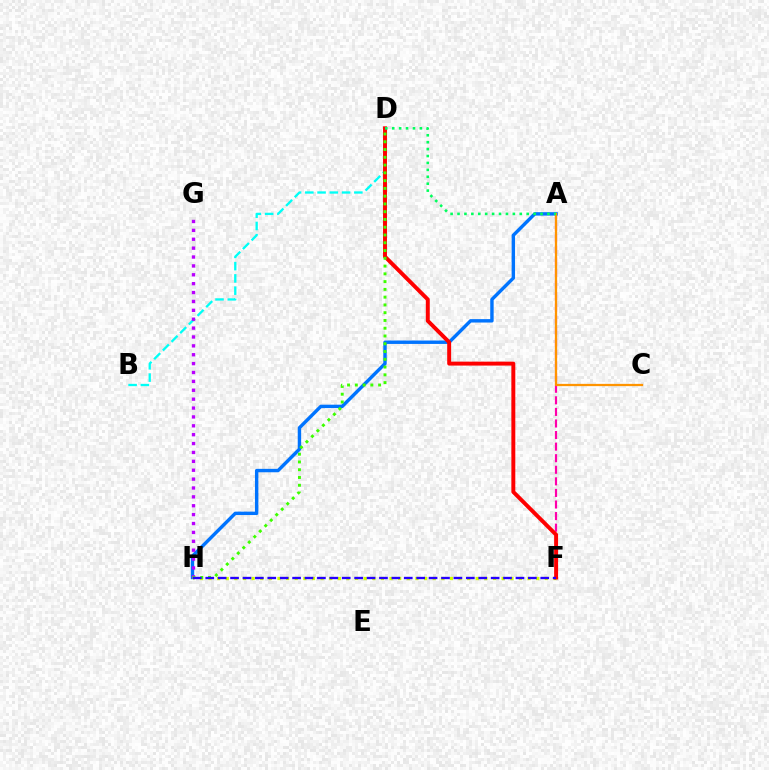{('F', 'H'): [{'color': '#d1ff00', 'line_style': 'dotted', 'thickness': 2.34}, {'color': '#2500ff', 'line_style': 'dashed', 'thickness': 1.69}], ('A', 'F'): [{'color': '#ff00ac', 'line_style': 'dashed', 'thickness': 1.57}], ('B', 'D'): [{'color': '#00fff6', 'line_style': 'dashed', 'thickness': 1.67}], ('A', 'H'): [{'color': '#0074ff', 'line_style': 'solid', 'thickness': 2.46}], ('A', 'C'): [{'color': '#ff9400', 'line_style': 'solid', 'thickness': 1.63}], ('D', 'F'): [{'color': '#ff0000', 'line_style': 'solid', 'thickness': 2.83}], ('G', 'H'): [{'color': '#b900ff', 'line_style': 'dotted', 'thickness': 2.41}], ('A', 'D'): [{'color': '#00ff5c', 'line_style': 'dotted', 'thickness': 1.88}], ('D', 'H'): [{'color': '#3dff00', 'line_style': 'dotted', 'thickness': 2.11}]}